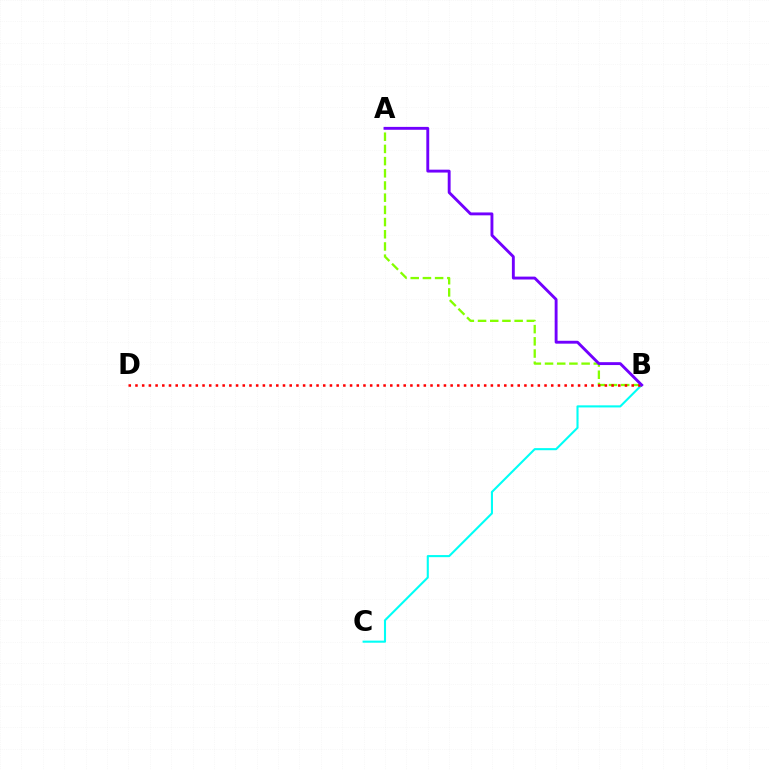{('B', 'C'): [{'color': '#00fff6', 'line_style': 'solid', 'thickness': 1.51}], ('A', 'B'): [{'color': '#84ff00', 'line_style': 'dashed', 'thickness': 1.66}, {'color': '#7200ff', 'line_style': 'solid', 'thickness': 2.08}], ('B', 'D'): [{'color': '#ff0000', 'line_style': 'dotted', 'thickness': 1.82}]}